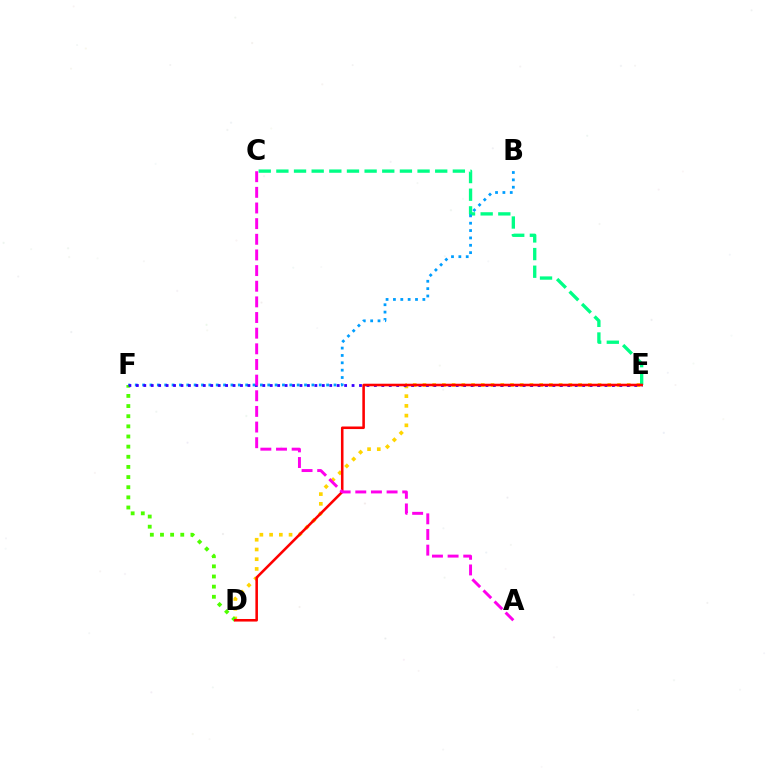{('D', 'E'): [{'color': '#ffd500', 'line_style': 'dotted', 'thickness': 2.64}, {'color': '#ff0000', 'line_style': 'solid', 'thickness': 1.85}], ('C', 'E'): [{'color': '#00ff86', 'line_style': 'dashed', 'thickness': 2.4}], ('B', 'F'): [{'color': '#009eff', 'line_style': 'dotted', 'thickness': 2.0}], ('D', 'F'): [{'color': '#4fff00', 'line_style': 'dotted', 'thickness': 2.76}], ('E', 'F'): [{'color': '#3700ff', 'line_style': 'dotted', 'thickness': 2.02}], ('A', 'C'): [{'color': '#ff00ed', 'line_style': 'dashed', 'thickness': 2.13}]}